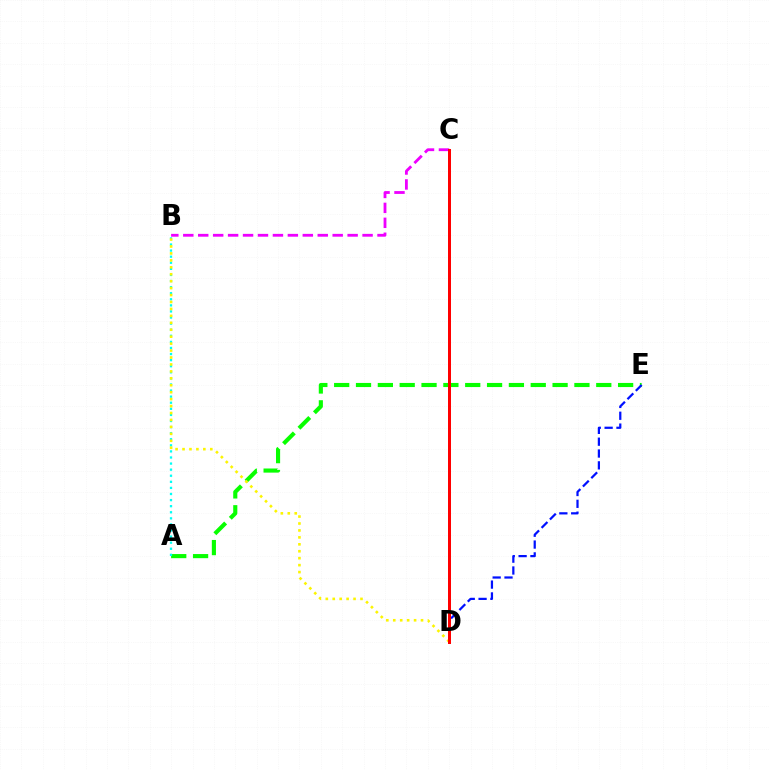{('A', 'E'): [{'color': '#08ff00', 'line_style': 'dashed', 'thickness': 2.97}], ('A', 'B'): [{'color': '#00fff6', 'line_style': 'dotted', 'thickness': 1.65}], ('B', 'C'): [{'color': '#ee00ff', 'line_style': 'dashed', 'thickness': 2.03}], ('B', 'D'): [{'color': '#fcf500', 'line_style': 'dotted', 'thickness': 1.89}], ('D', 'E'): [{'color': '#0010ff', 'line_style': 'dashed', 'thickness': 1.61}], ('C', 'D'): [{'color': '#ff0000', 'line_style': 'solid', 'thickness': 2.16}]}